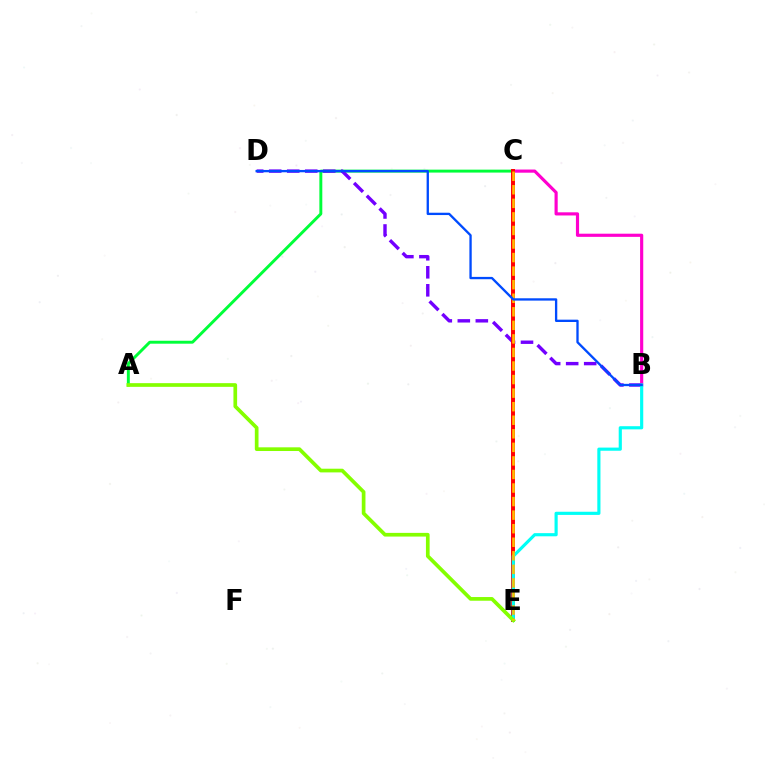{('A', 'C'): [{'color': '#00ff39', 'line_style': 'solid', 'thickness': 2.11}], ('B', 'C'): [{'color': '#ff00cf', 'line_style': 'solid', 'thickness': 2.27}], ('B', 'D'): [{'color': '#7200ff', 'line_style': 'dashed', 'thickness': 2.45}, {'color': '#004bff', 'line_style': 'solid', 'thickness': 1.67}], ('C', 'E'): [{'color': '#ff0000', 'line_style': 'solid', 'thickness': 2.85}, {'color': '#ffbd00', 'line_style': 'dashed', 'thickness': 1.84}], ('B', 'E'): [{'color': '#00fff6', 'line_style': 'solid', 'thickness': 2.27}], ('A', 'E'): [{'color': '#84ff00', 'line_style': 'solid', 'thickness': 2.66}]}